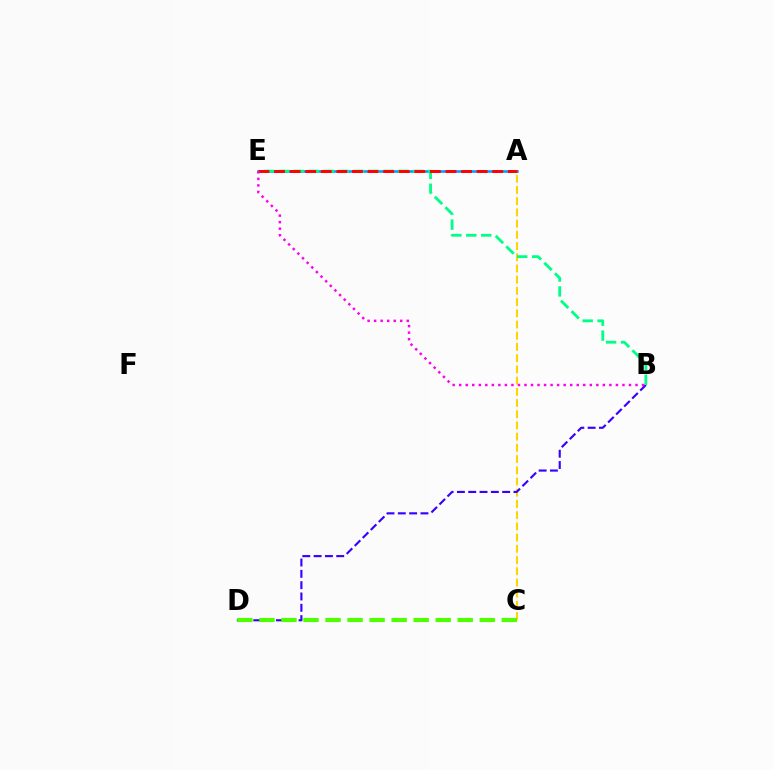{('A', 'E'): [{'color': '#009eff', 'line_style': 'solid', 'thickness': 1.87}, {'color': '#ff0000', 'line_style': 'dashed', 'thickness': 2.12}], ('A', 'C'): [{'color': '#ffd500', 'line_style': 'dashed', 'thickness': 1.52}], ('B', 'D'): [{'color': '#3700ff', 'line_style': 'dashed', 'thickness': 1.54}], ('B', 'E'): [{'color': '#00ff86', 'line_style': 'dashed', 'thickness': 2.03}, {'color': '#ff00ed', 'line_style': 'dotted', 'thickness': 1.77}], ('C', 'D'): [{'color': '#4fff00', 'line_style': 'dashed', 'thickness': 2.99}]}